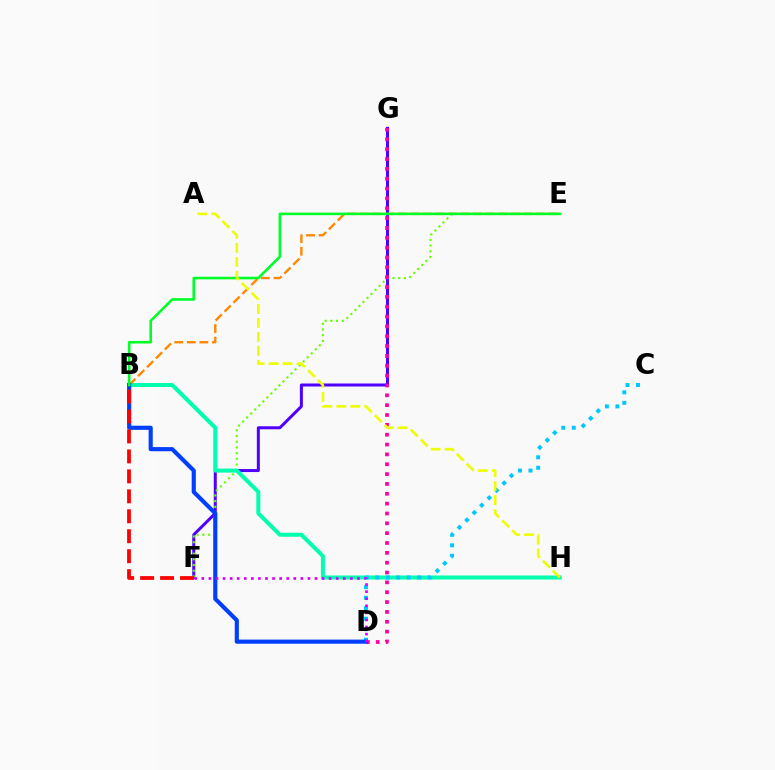{('F', 'G'): [{'color': '#4f00ff', 'line_style': 'solid', 'thickness': 2.16}], ('E', 'F'): [{'color': '#66ff00', 'line_style': 'dotted', 'thickness': 1.55}], ('B', 'H'): [{'color': '#00ffaf', 'line_style': 'solid', 'thickness': 2.89}], ('C', 'D'): [{'color': '#00c7ff', 'line_style': 'dotted', 'thickness': 2.85}], ('B', 'E'): [{'color': '#ff8800', 'line_style': 'dashed', 'thickness': 1.71}, {'color': '#00ff27', 'line_style': 'solid', 'thickness': 1.87}], ('D', 'G'): [{'color': '#ff00a0', 'line_style': 'dotted', 'thickness': 2.67}], ('B', 'D'): [{'color': '#003fff', 'line_style': 'solid', 'thickness': 2.98}], ('D', 'F'): [{'color': '#d600ff', 'line_style': 'dotted', 'thickness': 1.92}], ('A', 'H'): [{'color': '#eeff00', 'line_style': 'dashed', 'thickness': 1.9}], ('B', 'F'): [{'color': '#ff0000', 'line_style': 'dashed', 'thickness': 2.71}]}